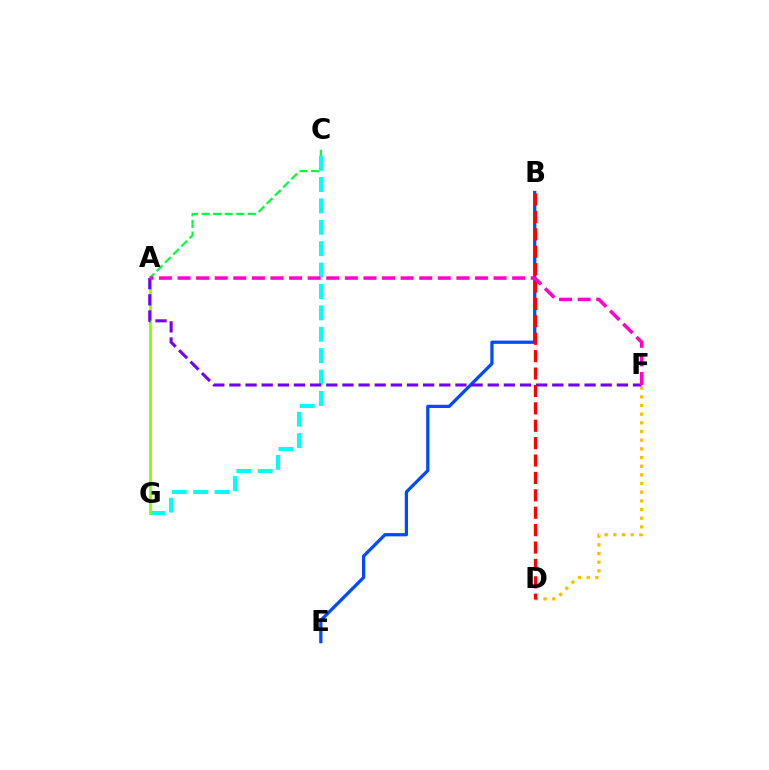{('D', 'F'): [{'color': '#ffbd00', 'line_style': 'dotted', 'thickness': 2.36}], ('A', 'C'): [{'color': '#00ff39', 'line_style': 'dashed', 'thickness': 1.57}], ('B', 'E'): [{'color': '#004bff', 'line_style': 'solid', 'thickness': 2.34}], ('C', 'G'): [{'color': '#00fff6', 'line_style': 'dashed', 'thickness': 2.91}], ('A', 'G'): [{'color': '#84ff00', 'line_style': 'solid', 'thickness': 1.99}], ('A', 'F'): [{'color': '#7200ff', 'line_style': 'dashed', 'thickness': 2.19}, {'color': '#ff00cf', 'line_style': 'dashed', 'thickness': 2.53}], ('B', 'D'): [{'color': '#ff0000', 'line_style': 'dashed', 'thickness': 2.36}]}